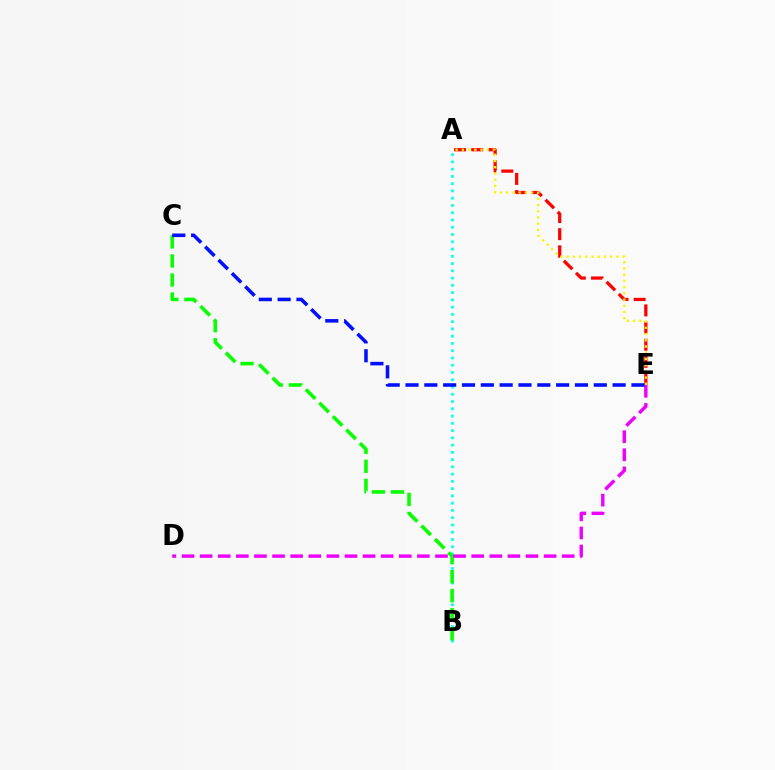{('A', 'E'): [{'color': '#ff0000', 'line_style': 'dashed', 'thickness': 2.33}, {'color': '#fcf500', 'line_style': 'dotted', 'thickness': 1.69}], ('A', 'B'): [{'color': '#00fff6', 'line_style': 'dotted', 'thickness': 1.97}], ('B', 'C'): [{'color': '#08ff00', 'line_style': 'dashed', 'thickness': 2.59}], ('D', 'E'): [{'color': '#ee00ff', 'line_style': 'dashed', 'thickness': 2.46}], ('C', 'E'): [{'color': '#0010ff', 'line_style': 'dashed', 'thickness': 2.56}]}